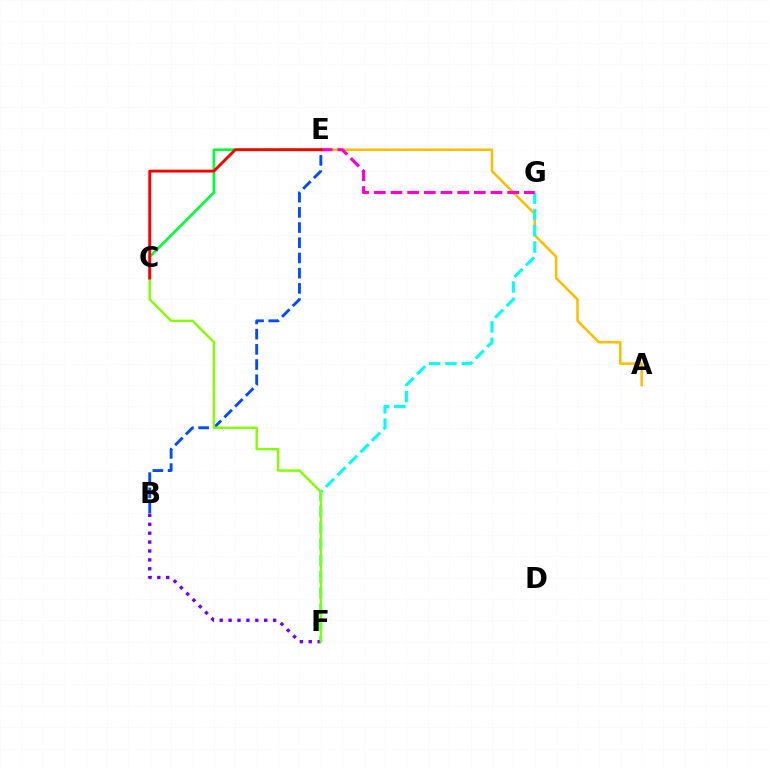{('A', 'E'): [{'color': '#ffbd00', 'line_style': 'solid', 'thickness': 1.82}], ('F', 'G'): [{'color': '#00fff6', 'line_style': 'dashed', 'thickness': 2.21}], ('C', 'E'): [{'color': '#00ff39', 'line_style': 'solid', 'thickness': 1.91}, {'color': '#ff0000', 'line_style': 'solid', 'thickness': 2.07}], ('B', 'F'): [{'color': '#7200ff', 'line_style': 'dotted', 'thickness': 2.42}], ('E', 'G'): [{'color': '#ff00cf', 'line_style': 'dashed', 'thickness': 2.27}], ('B', 'E'): [{'color': '#004bff', 'line_style': 'dashed', 'thickness': 2.07}], ('C', 'F'): [{'color': '#84ff00', 'line_style': 'solid', 'thickness': 1.72}]}